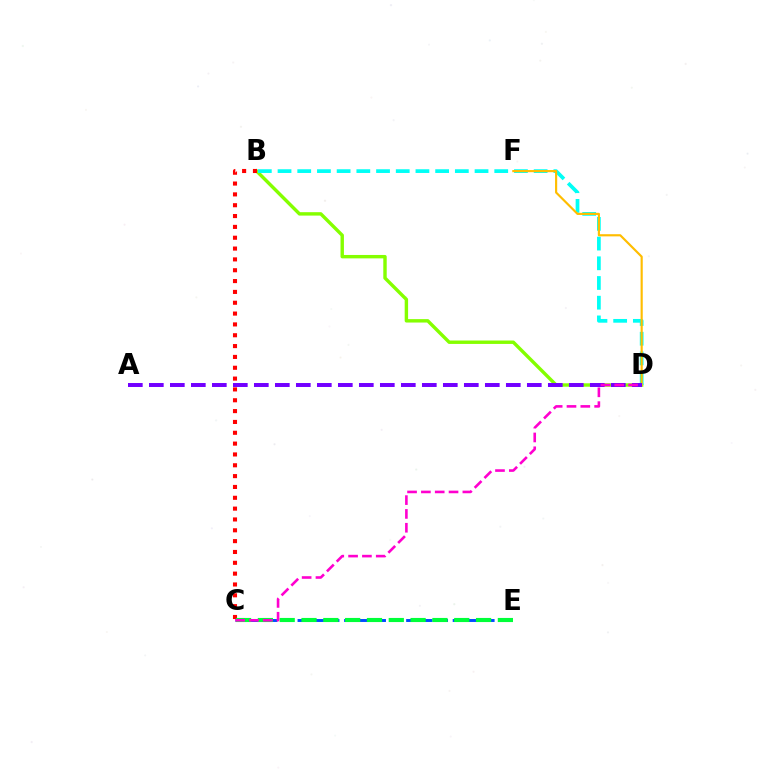{('C', 'E'): [{'color': '#004bff', 'line_style': 'dashed', 'thickness': 2.11}, {'color': '#00ff39', 'line_style': 'dashed', 'thickness': 2.96}], ('B', 'D'): [{'color': '#84ff00', 'line_style': 'solid', 'thickness': 2.46}, {'color': '#00fff6', 'line_style': 'dashed', 'thickness': 2.68}], ('B', 'C'): [{'color': '#ff0000', 'line_style': 'dotted', 'thickness': 2.94}], ('D', 'F'): [{'color': '#ffbd00', 'line_style': 'solid', 'thickness': 1.56}], ('A', 'D'): [{'color': '#7200ff', 'line_style': 'dashed', 'thickness': 2.85}], ('C', 'D'): [{'color': '#ff00cf', 'line_style': 'dashed', 'thickness': 1.88}]}